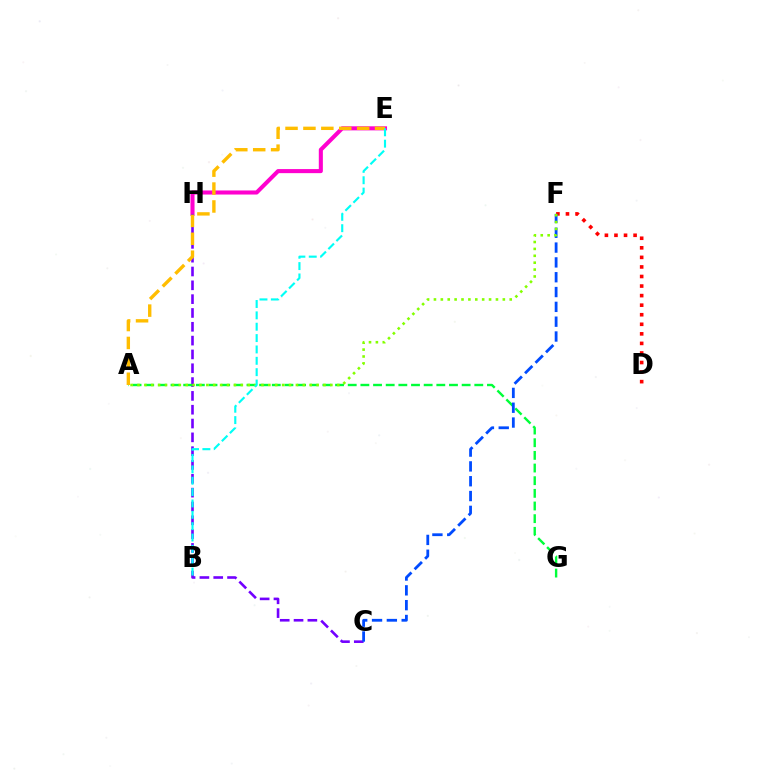{('E', 'H'): [{'color': '#ff00cf', 'line_style': 'solid', 'thickness': 2.93}], ('C', 'H'): [{'color': '#7200ff', 'line_style': 'dashed', 'thickness': 1.88}], ('A', 'G'): [{'color': '#00ff39', 'line_style': 'dashed', 'thickness': 1.72}], ('D', 'F'): [{'color': '#ff0000', 'line_style': 'dotted', 'thickness': 2.6}], ('C', 'F'): [{'color': '#004bff', 'line_style': 'dashed', 'thickness': 2.01}], ('A', 'E'): [{'color': '#ffbd00', 'line_style': 'dashed', 'thickness': 2.43}], ('A', 'F'): [{'color': '#84ff00', 'line_style': 'dotted', 'thickness': 1.87}], ('B', 'E'): [{'color': '#00fff6', 'line_style': 'dashed', 'thickness': 1.54}]}